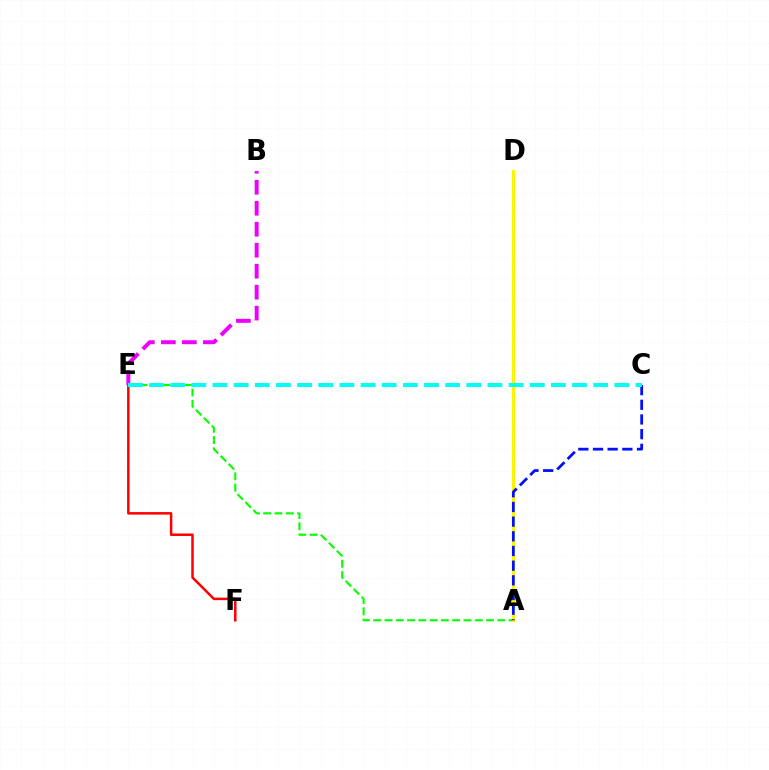{('A', 'E'): [{'color': '#08ff00', 'line_style': 'dashed', 'thickness': 1.53}], ('A', 'D'): [{'color': '#fcf500', 'line_style': 'solid', 'thickness': 2.17}], ('E', 'F'): [{'color': '#ff0000', 'line_style': 'solid', 'thickness': 1.79}], ('A', 'C'): [{'color': '#0010ff', 'line_style': 'dashed', 'thickness': 1.99}], ('B', 'E'): [{'color': '#ee00ff', 'line_style': 'dashed', 'thickness': 2.85}], ('C', 'E'): [{'color': '#00fff6', 'line_style': 'dashed', 'thickness': 2.87}]}